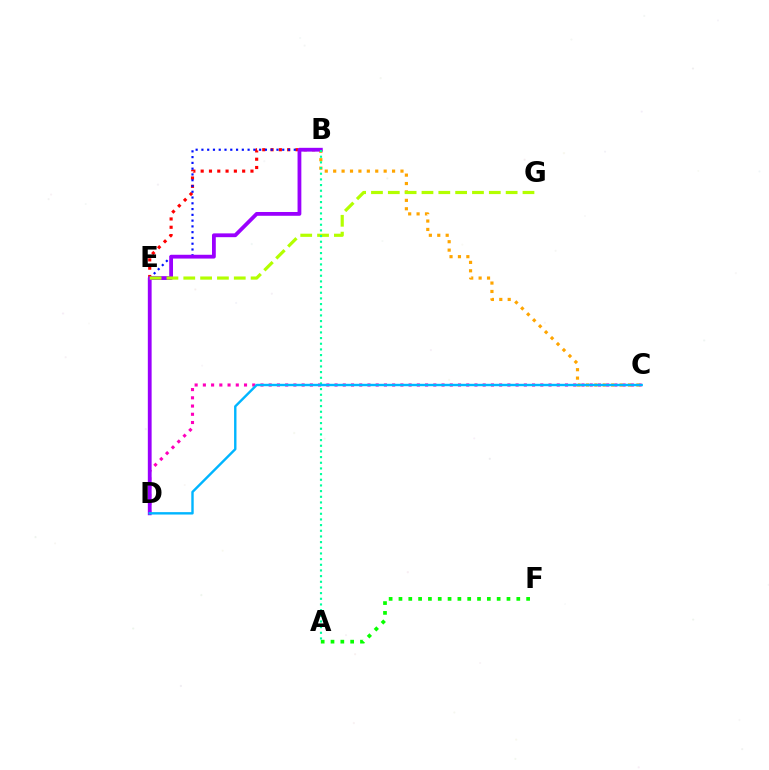{('C', 'D'): [{'color': '#ff00bd', 'line_style': 'dotted', 'thickness': 2.24}, {'color': '#00b5ff', 'line_style': 'solid', 'thickness': 1.73}], ('B', 'E'): [{'color': '#ff0000', 'line_style': 'dotted', 'thickness': 2.25}, {'color': '#0010ff', 'line_style': 'dotted', 'thickness': 1.57}], ('A', 'F'): [{'color': '#08ff00', 'line_style': 'dotted', 'thickness': 2.67}], ('B', 'C'): [{'color': '#ffa500', 'line_style': 'dotted', 'thickness': 2.29}], ('B', 'D'): [{'color': '#9b00ff', 'line_style': 'solid', 'thickness': 2.73}], ('E', 'G'): [{'color': '#b3ff00', 'line_style': 'dashed', 'thickness': 2.29}], ('A', 'B'): [{'color': '#00ff9d', 'line_style': 'dotted', 'thickness': 1.54}]}